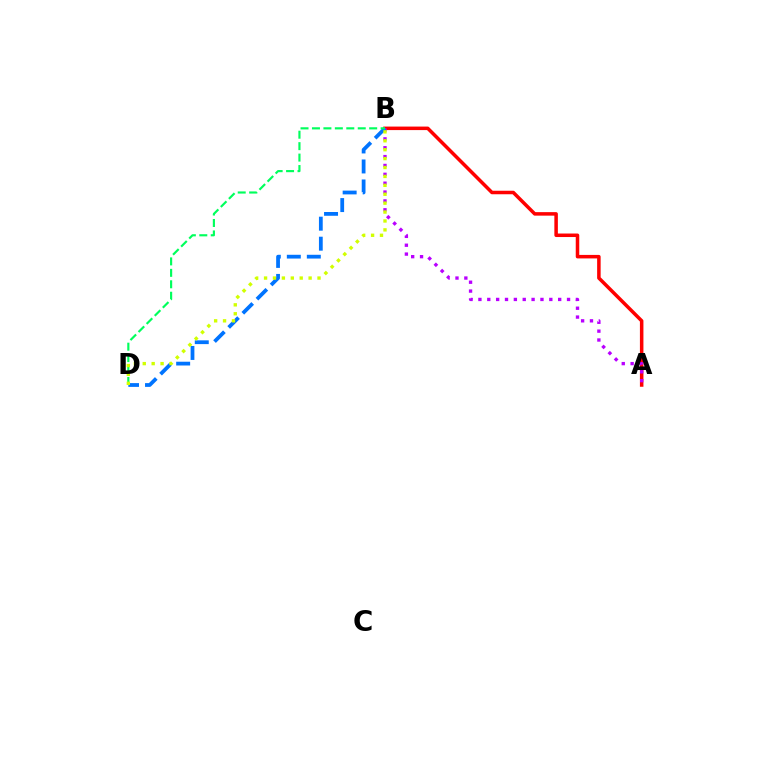{('A', 'B'): [{'color': '#ff0000', 'line_style': 'solid', 'thickness': 2.53}, {'color': '#b900ff', 'line_style': 'dotted', 'thickness': 2.41}], ('B', 'D'): [{'color': '#0074ff', 'line_style': 'dashed', 'thickness': 2.72}, {'color': '#00ff5c', 'line_style': 'dashed', 'thickness': 1.55}, {'color': '#d1ff00', 'line_style': 'dotted', 'thickness': 2.42}]}